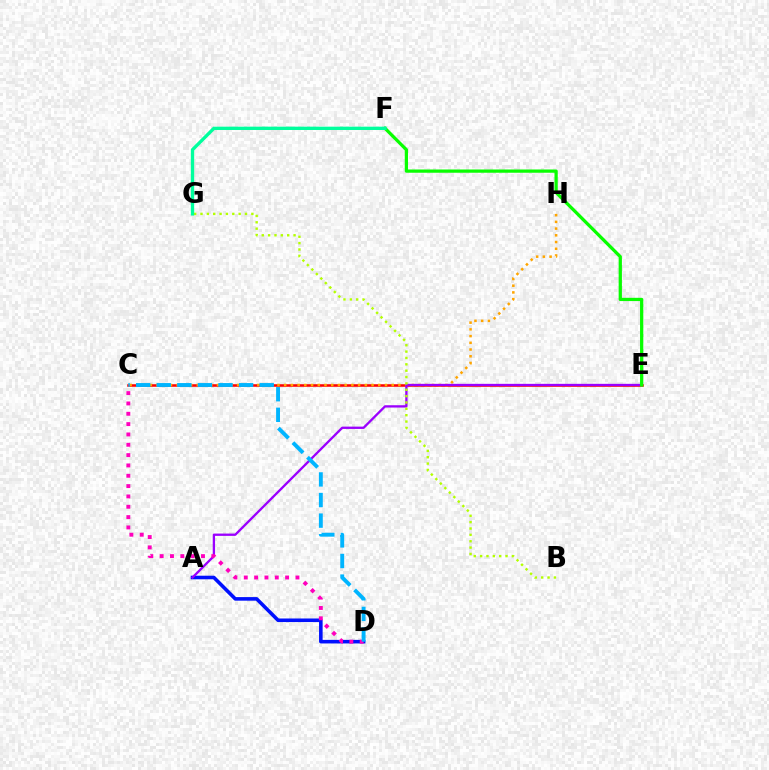{('C', 'E'): [{'color': '#ff0000', 'line_style': 'solid', 'thickness': 1.83}], ('C', 'H'): [{'color': '#ffa500', 'line_style': 'dotted', 'thickness': 1.83}], ('A', 'D'): [{'color': '#0010ff', 'line_style': 'solid', 'thickness': 2.58}], ('A', 'E'): [{'color': '#9b00ff', 'line_style': 'solid', 'thickness': 1.67}], ('C', 'D'): [{'color': '#ff00bd', 'line_style': 'dotted', 'thickness': 2.81}, {'color': '#00b5ff', 'line_style': 'dashed', 'thickness': 2.8}], ('E', 'F'): [{'color': '#08ff00', 'line_style': 'solid', 'thickness': 2.34}], ('B', 'G'): [{'color': '#b3ff00', 'line_style': 'dotted', 'thickness': 1.73}], ('F', 'G'): [{'color': '#00ff9d', 'line_style': 'solid', 'thickness': 2.4}]}